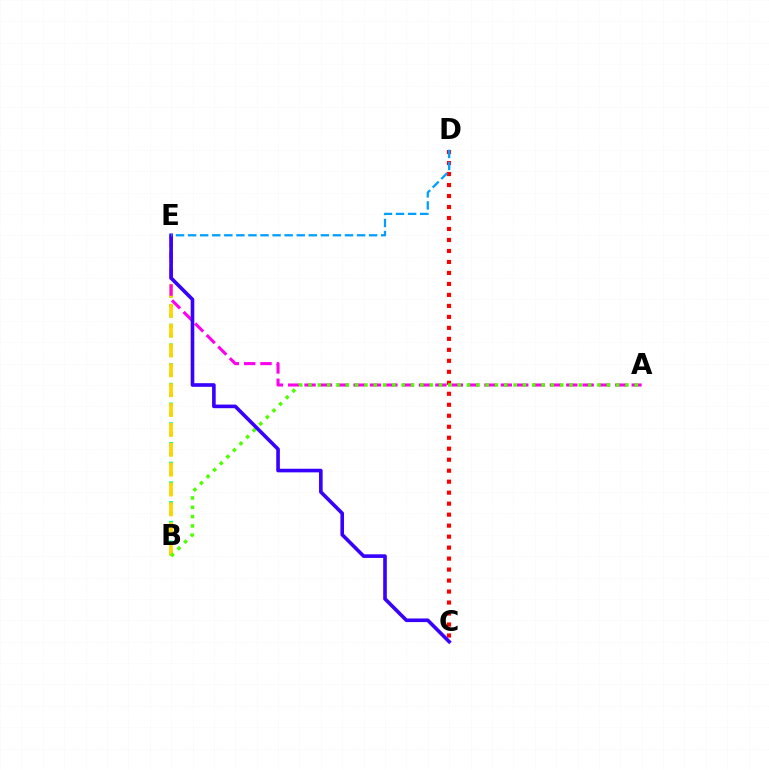{('B', 'E'): [{'color': '#00ff86', 'line_style': 'dotted', 'thickness': 2.68}, {'color': '#ffd500', 'line_style': 'dashed', 'thickness': 2.7}], ('C', 'D'): [{'color': '#ff0000', 'line_style': 'dotted', 'thickness': 2.99}], ('A', 'E'): [{'color': '#ff00ed', 'line_style': 'dashed', 'thickness': 2.22}], ('A', 'B'): [{'color': '#4fff00', 'line_style': 'dotted', 'thickness': 2.53}], ('C', 'E'): [{'color': '#3700ff', 'line_style': 'solid', 'thickness': 2.6}], ('D', 'E'): [{'color': '#009eff', 'line_style': 'dashed', 'thickness': 1.64}]}